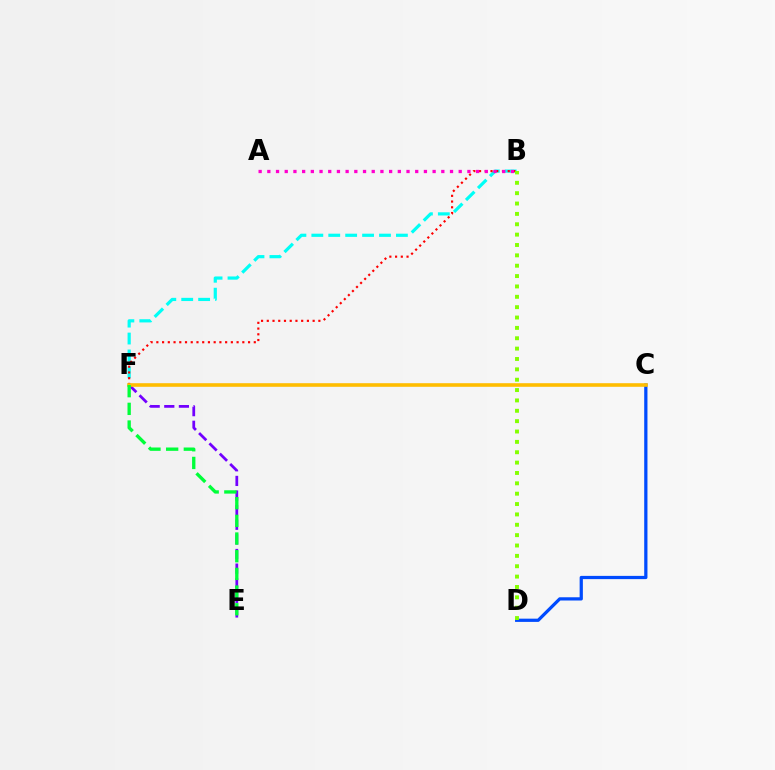{('B', 'F'): [{'color': '#00fff6', 'line_style': 'dashed', 'thickness': 2.3}, {'color': '#ff0000', 'line_style': 'dotted', 'thickness': 1.56}], ('C', 'D'): [{'color': '#004bff', 'line_style': 'solid', 'thickness': 2.33}], ('A', 'B'): [{'color': '#ff00cf', 'line_style': 'dotted', 'thickness': 2.36}], ('E', 'F'): [{'color': '#7200ff', 'line_style': 'dashed', 'thickness': 1.99}, {'color': '#00ff39', 'line_style': 'dashed', 'thickness': 2.4}], ('C', 'F'): [{'color': '#ffbd00', 'line_style': 'solid', 'thickness': 2.6}], ('B', 'D'): [{'color': '#84ff00', 'line_style': 'dotted', 'thickness': 2.82}]}